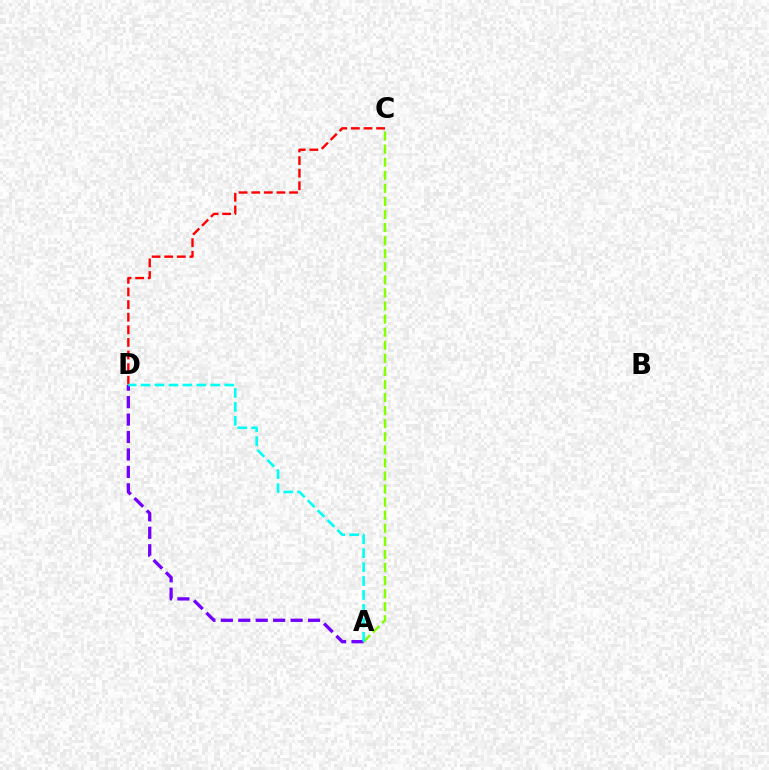{('A', 'C'): [{'color': '#84ff00', 'line_style': 'dashed', 'thickness': 1.78}], ('A', 'D'): [{'color': '#7200ff', 'line_style': 'dashed', 'thickness': 2.37}, {'color': '#00fff6', 'line_style': 'dashed', 'thickness': 1.89}], ('C', 'D'): [{'color': '#ff0000', 'line_style': 'dashed', 'thickness': 1.71}]}